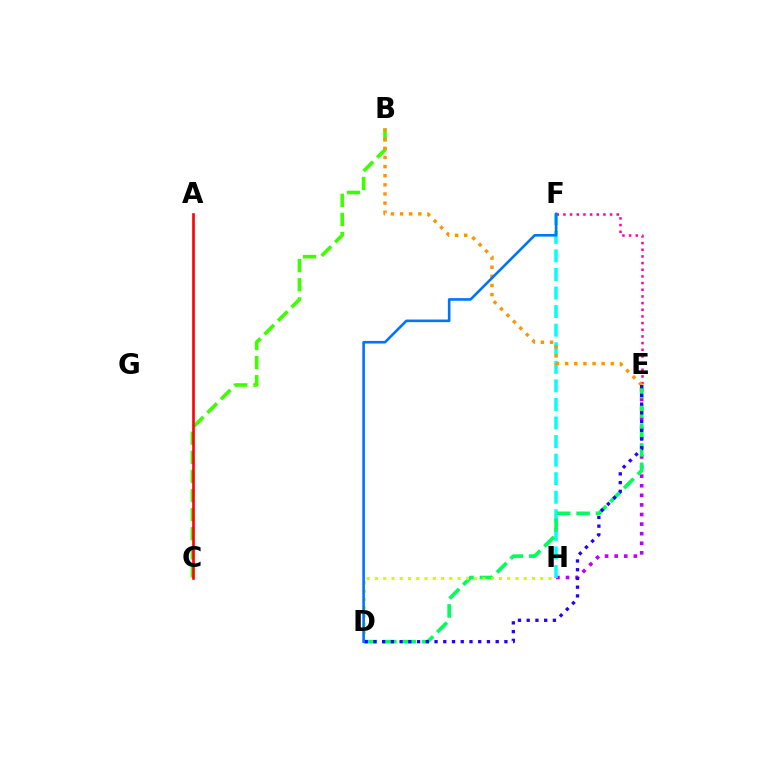{('E', 'H'): [{'color': '#b900ff', 'line_style': 'dotted', 'thickness': 2.6}], ('F', 'H'): [{'color': '#00fff6', 'line_style': 'dashed', 'thickness': 2.52}], ('B', 'C'): [{'color': '#3dff00', 'line_style': 'dashed', 'thickness': 2.6}], ('D', 'E'): [{'color': '#00ff5c', 'line_style': 'dashed', 'thickness': 2.63}, {'color': '#2500ff', 'line_style': 'dotted', 'thickness': 2.37}], ('D', 'H'): [{'color': '#d1ff00', 'line_style': 'dotted', 'thickness': 2.25}], ('E', 'F'): [{'color': '#ff00ac', 'line_style': 'dotted', 'thickness': 1.81}], ('A', 'C'): [{'color': '#ff0000', 'line_style': 'solid', 'thickness': 1.9}], ('B', 'E'): [{'color': '#ff9400', 'line_style': 'dotted', 'thickness': 2.48}], ('D', 'F'): [{'color': '#0074ff', 'line_style': 'solid', 'thickness': 1.88}]}